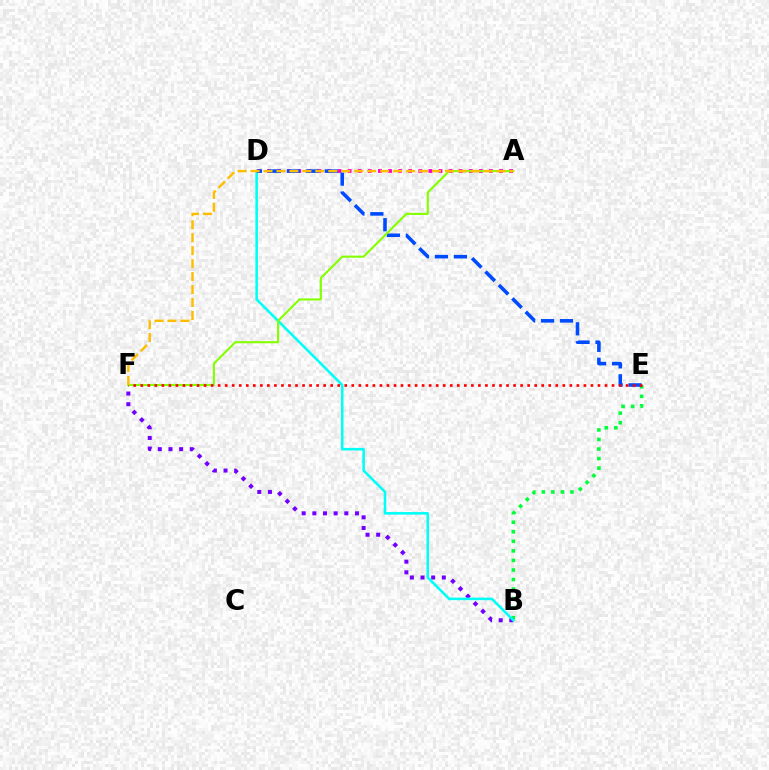{('A', 'D'): [{'color': '#ff00cf', 'line_style': 'dotted', 'thickness': 2.74}], ('B', 'E'): [{'color': '#00ff39', 'line_style': 'dotted', 'thickness': 2.59}], ('B', 'F'): [{'color': '#7200ff', 'line_style': 'dotted', 'thickness': 2.89}], ('B', 'D'): [{'color': '#00fff6', 'line_style': 'solid', 'thickness': 1.85}], ('D', 'E'): [{'color': '#004bff', 'line_style': 'dashed', 'thickness': 2.58}], ('A', 'F'): [{'color': '#84ff00', 'line_style': 'solid', 'thickness': 1.52}, {'color': '#ffbd00', 'line_style': 'dashed', 'thickness': 1.76}], ('E', 'F'): [{'color': '#ff0000', 'line_style': 'dotted', 'thickness': 1.91}]}